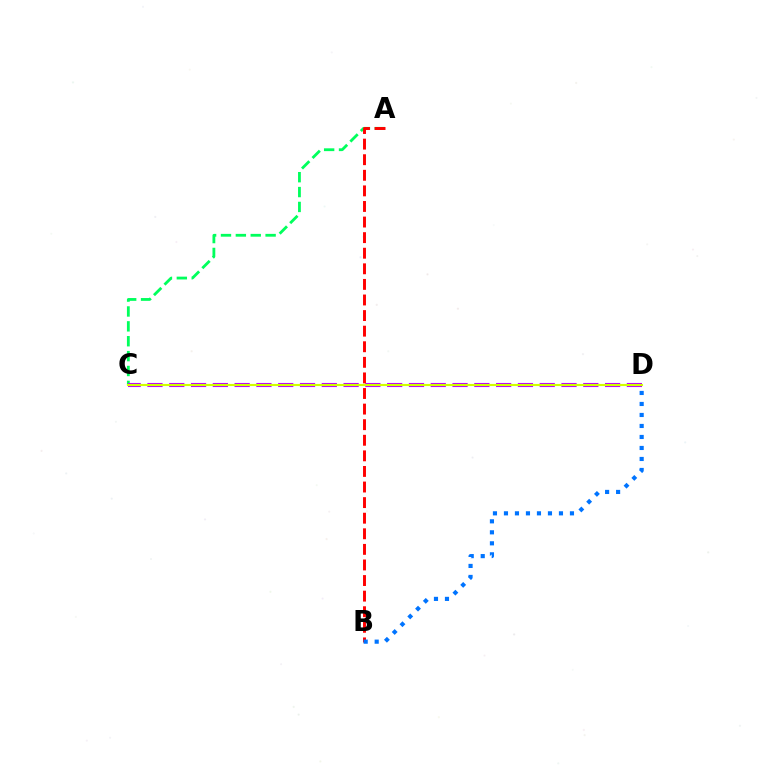{('A', 'C'): [{'color': '#00ff5c', 'line_style': 'dashed', 'thickness': 2.02}], ('C', 'D'): [{'color': '#b900ff', 'line_style': 'dashed', 'thickness': 2.96}, {'color': '#d1ff00', 'line_style': 'solid', 'thickness': 1.52}], ('A', 'B'): [{'color': '#ff0000', 'line_style': 'dashed', 'thickness': 2.12}], ('B', 'D'): [{'color': '#0074ff', 'line_style': 'dotted', 'thickness': 2.99}]}